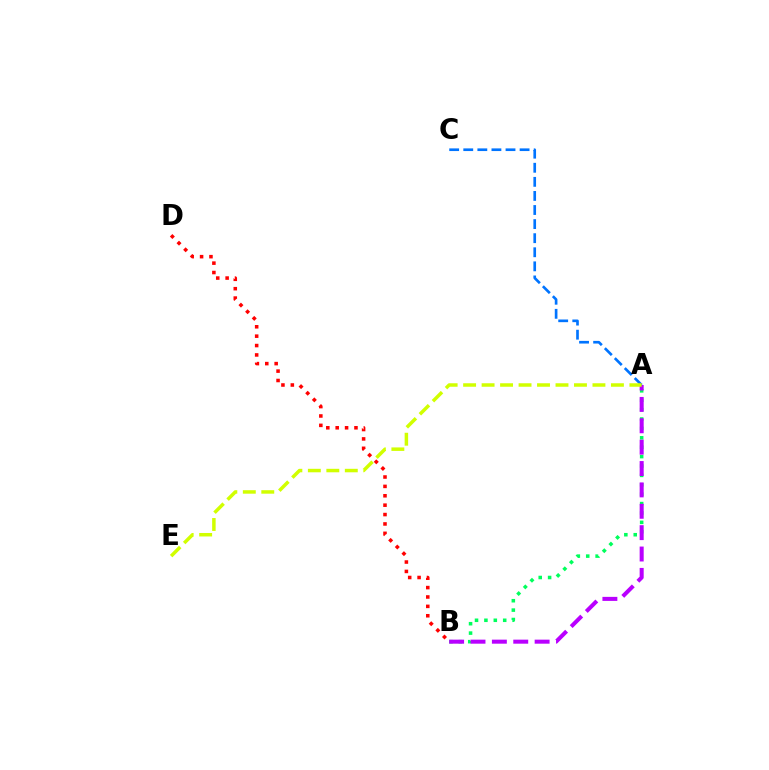{('A', 'B'): [{'color': '#00ff5c', 'line_style': 'dotted', 'thickness': 2.55}, {'color': '#b900ff', 'line_style': 'dashed', 'thickness': 2.9}], ('B', 'D'): [{'color': '#ff0000', 'line_style': 'dotted', 'thickness': 2.55}], ('A', 'C'): [{'color': '#0074ff', 'line_style': 'dashed', 'thickness': 1.91}], ('A', 'E'): [{'color': '#d1ff00', 'line_style': 'dashed', 'thickness': 2.51}]}